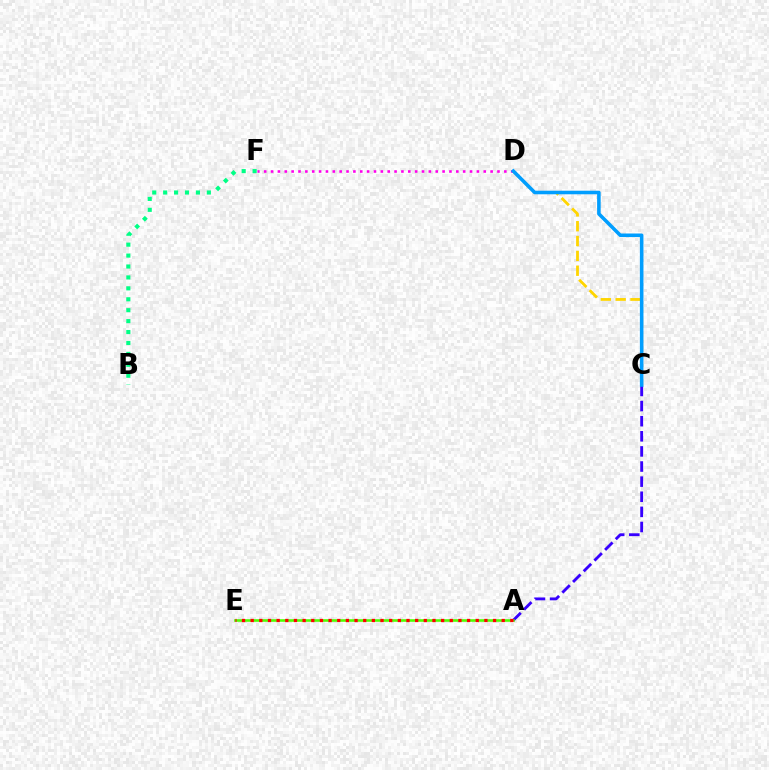{('A', 'C'): [{'color': '#3700ff', 'line_style': 'dashed', 'thickness': 2.05}], ('A', 'E'): [{'color': '#4fff00', 'line_style': 'solid', 'thickness': 1.87}, {'color': '#ff0000', 'line_style': 'dotted', 'thickness': 2.35}], ('B', 'F'): [{'color': '#00ff86', 'line_style': 'dotted', 'thickness': 2.97}], ('D', 'F'): [{'color': '#ff00ed', 'line_style': 'dotted', 'thickness': 1.86}], ('C', 'D'): [{'color': '#ffd500', 'line_style': 'dashed', 'thickness': 2.02}, {'color': '#009eff', 'line_style': 'solid', 'thickness': 2.57}]}